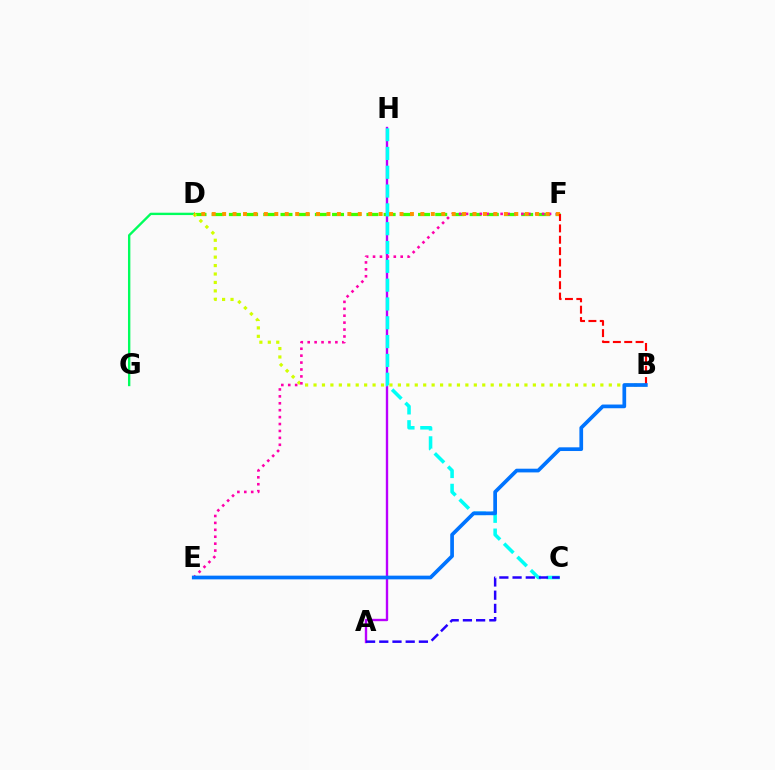{('A', 'H'): [{'color': '#b900ff', 'line_style': 'solid', 'thickness': 1.7}], ('D', 'F'): [{'color': '#3dff00', 'line_style': 'dashed', 'thickness': 2.34}, {'color': '#ff9400', 'line_style': 'dotted', 'thickness': 2.83}], ('D', 'G'): [{'color': '#00ff5c', 'line_style': 'solid', 'thickness': 1.7}], ('C', 'H'): [{'color': '#00fff6', 'line_style': 'dashed', 'thickness': 2.56}], ('B', 'D'): [{'color': '#d1ff00', 'line_style': 'dotted', 'thickness': 2.29}], ('E', 'F'): [{'color': '#ff00ac', 'line_style': 'dotted', 'thickness': 1.88}], ('B', 'F'): [{'color': '#ff0000', 'line_style': 'dashed', 'thickness': 1.54}], ('A', 'C'): [{'color': '#2500ff', 'line_style': 'dashed', 'thickness': 1.79}], ('B', 'E'): [{'color': '#0074ff', 'line_style': 'solid', 'thickness': 2.67}]}